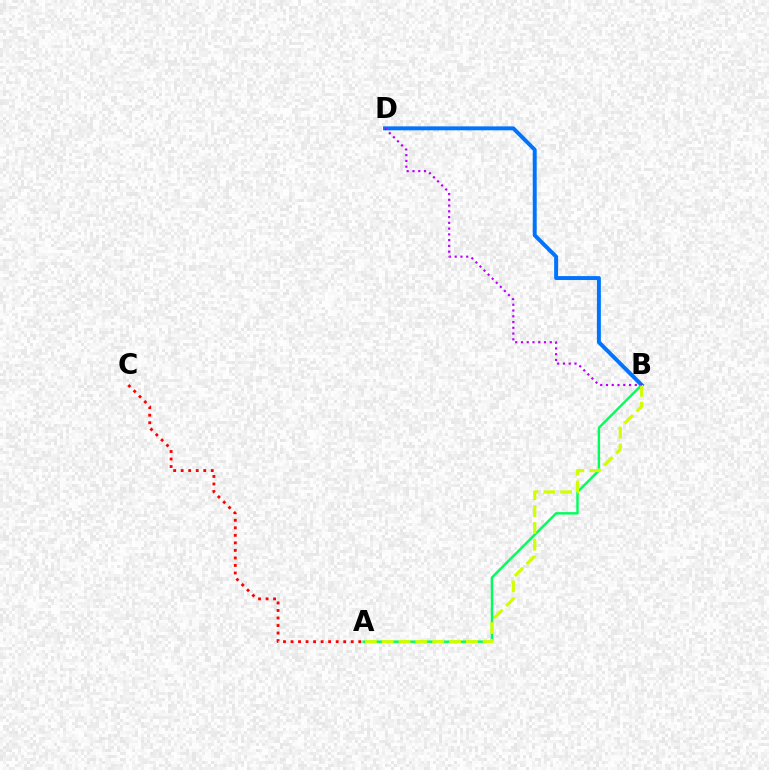{('A', 'B'): [{'color': '#00ff5c', 'line_style': 'solid', 'thickness': 1.75}, {'color': '#d1ff00', 'line_style': 'dashed', 'thickness': 2.29}], ('B', 'D'): [{'color': '#0074ff', 'line_style': 'solid', 'thickness': 2.84}, {'color': '#b900ff', 'line_style': 'dotted', 'thickness': 1.57}], ('A', 'C'): [{'color': '#ff0000', 'line_style': 'dotted', 'thickness': 2.05}]}